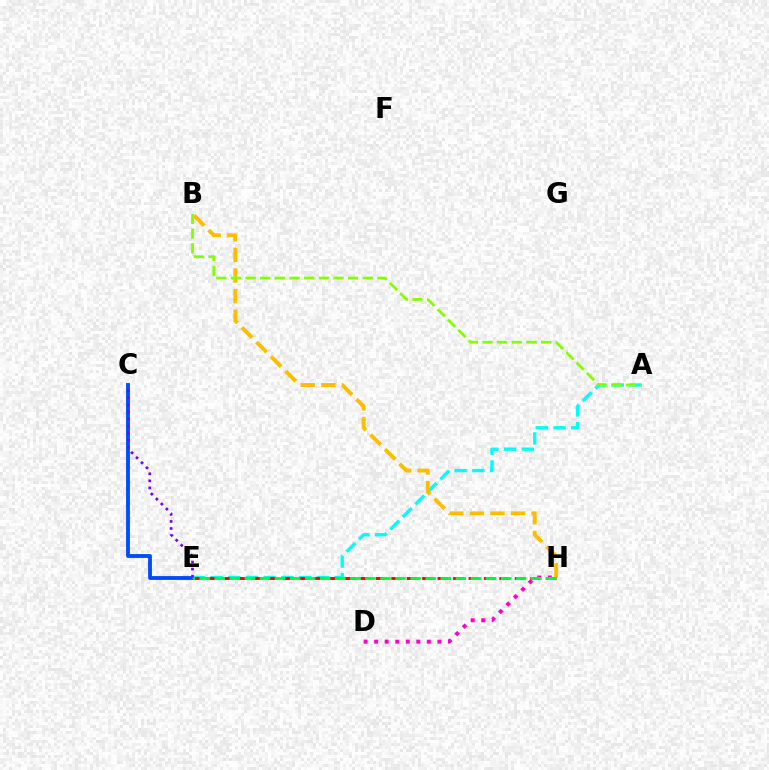{('C', 'E'): [{'color': '#004bff', 'line_style': 'solid', 'thickness': 2.76}, {'color': '#7200ff', 'line_style': 'dotted', 'thickness': 1.92}], ('A', 'E'): [{'color': '#00fff6', 'line_style': 'dashed', 'thickness': 2.41}], ('D', 'H'): [{'color': '#ff00cf', 'line_style': 'dotted', 'thickness': 2.86}], ('B', 'H'): [{'color': '#ffbd00', 'line_style': 'dashed', 'thickness': 2.8}], ('A', 'B'): [{'color': '#84ff00', 'line_style': 'dashed', 'thickness': 1.99}], ('E', 'H'): [{'color': '#ff0000', 'line_style': 'dashed', 'thickness': 2.1}, {'color': '#00ff39', 'line_style': 'dashed', 'thickness': 2.05}]}